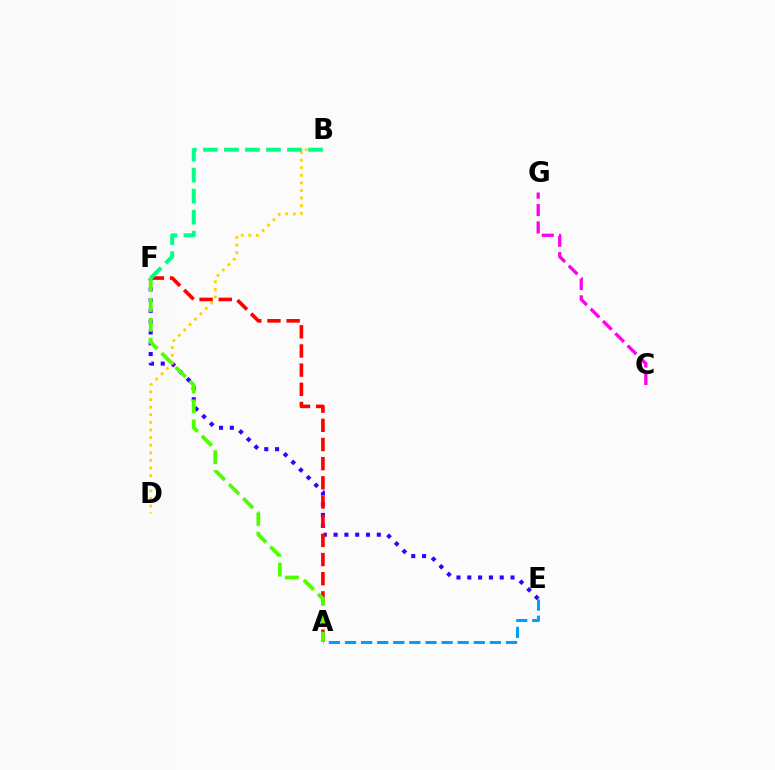{('C', 'G'): [{'color': '#ff00ed', 'line_style': 'dashed', 'thickness': 2.36}], ('A', 'E'): [{'color': '#009eff', 'line_style': 'dashed', 'thickness': 2.19}], ('E', 'F'): [{'color': '#3700ff', 'line_style': 'dotted', 'thickness': 2.94}], ('A', 'F'): [{'color': '#ff0000', 'line_style': 'dashed', 'thickness': 2.61}, {'color': '#4fff00', 'line_style': 'dashed', 'thickness': 2.7}], ('B', 'D'): [{'color': '#ffd500', 'line_style': 'dotted', 'thickness': 2.07}], ('B', 'F'): [{'color': '#00ff86', 'line_style': 'dashed', 'thickness': 2.86}]}